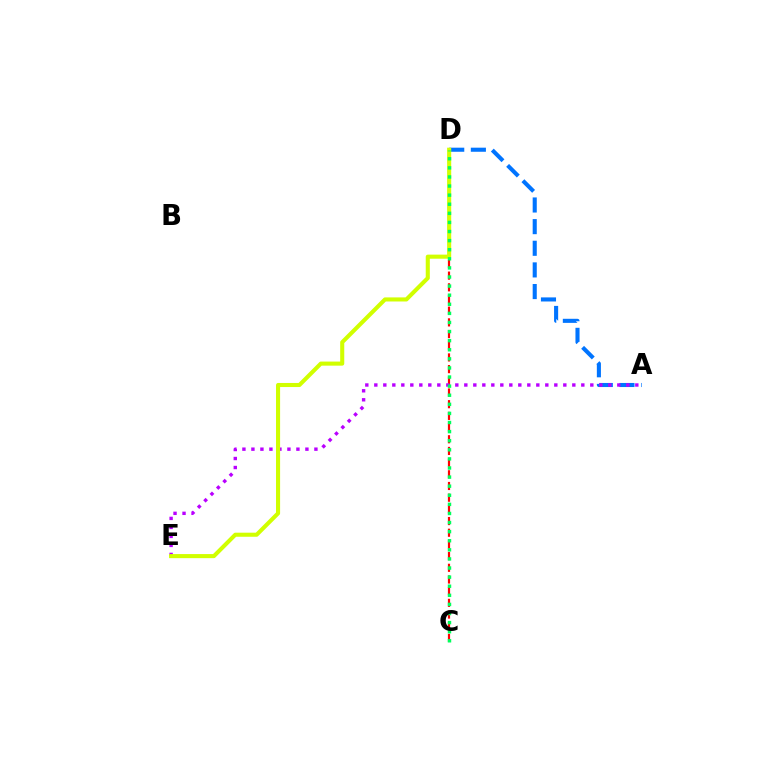{('C', 'D'): [{'color': '#ff0000', 'line_style': 'dashed', 'thickness': 1.59}, {'color': '#00ff5c', 'line_style': 'dotted', 'thickness': 2.47}], ('A', 'D'): [{'color': '#0074ff', 'line_style': 'dashed', 'thickness': 2.94}], ('A', 'E'): [{'color': '#b900ff', 'line_style': 'dotted', 'thickness': 2.45}], ('D', 'E'): [{'color': '#d1ff00', 'line_style': 'solid', 'thickness': 2.94}]}